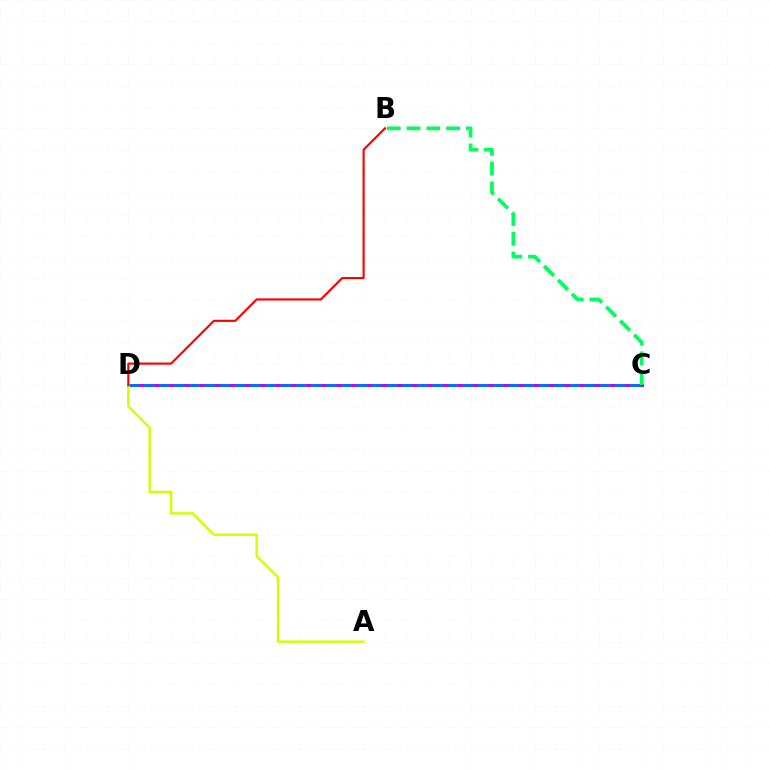{('C', 'D'): [{'color': '#b900ff', 'line_style': 'solid', 'thickness': 2.11}, {'color': '#0074ff', 'line_style': 'dashed', 'thickness': 2.06}], ('A', 'D'): [{'color': '#d1ff00', 'line_style': 'solid', 'thickness': 1.74}], ('B', 'D'): [{'color': '#ff0000', 'line_style': 'solid', 'thickness': 1.55}], ('B', 'C'): [{'color': '#00ff5c', 'line_style': 'dashed', 'thickness': 2.69}]}